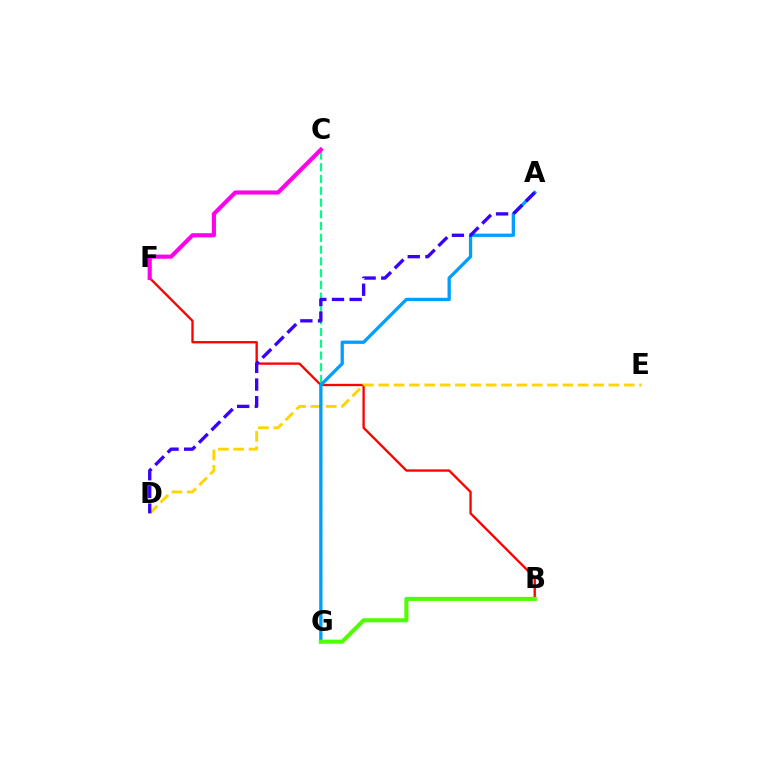{('B', 'F'): [{'color': '#ff0000', 'line_style': 'solid', 'thickness': 1.68}], ('D', 'E'): [{'color': '#ffd500', 'line_style': 'dashed', 'thickness': 2.08}], ('C', 'G'): [{'color': '#00ff86', 'line_style': 'dashed', 'thickness': 1.6}], ('A', 'G'): [{'color': '#009eff', 'line_style': 'solid', 'thickness': 2.36}], ('A', 'D'): [{'color': '#3700ff', 'line_style': 'dashed', 'thickness': 2.4}], ('B', 'G'): [{'color': '#4fff00', 'line_style': 'solid', 'thickness': 2.93}], ('C', 'F'): [{'color': '#ff00ed', 'line_style': 'solid', 'thickness': 2.97}]}